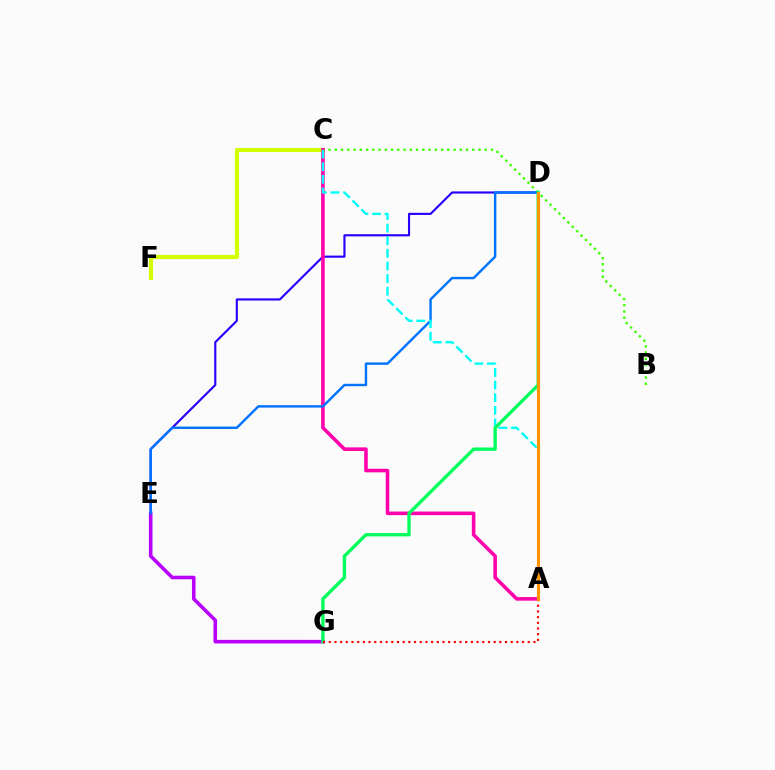{('D', 'E'): [{'color': '#2500ff', 'line_style': 'solid', 'thickness': 1.54}, {'color': '#0074ff', 'line_style': 'solid', 'thickness': 1.75}], ('E', 'G'): [{'color': '#b900ff', 'line_style': 'solid', 'thickness': 2.57}], ('C', 'F'): [{'color': '#d1ff00', 'line_style': 'solid', 'thickness': 2.96}], ('B', 'C'): [{'color': '#3dff00', 'line_style': 'dotted', 'thickness': 1.7}], ('A', 'C'): [{'color': '#ff00ac', 'line_style': 'solid', 'thickness': 2.57}, {'color': '#00fff6', 'line_style': 'dashed', 'thickness': 1.71}], ('D', 'G'): [{'color': '#00ff5c', 'line_style': 'solid', 'thickness': 2.42}], ('A', 'G'): [{'color': '#ff0000', 'line_style': 'dotted', 'thickness': 1.54}], ('A', 'D'): [{'color': '#ff9400', 'line_style': 'solid', 'thickness': 2.25}]}